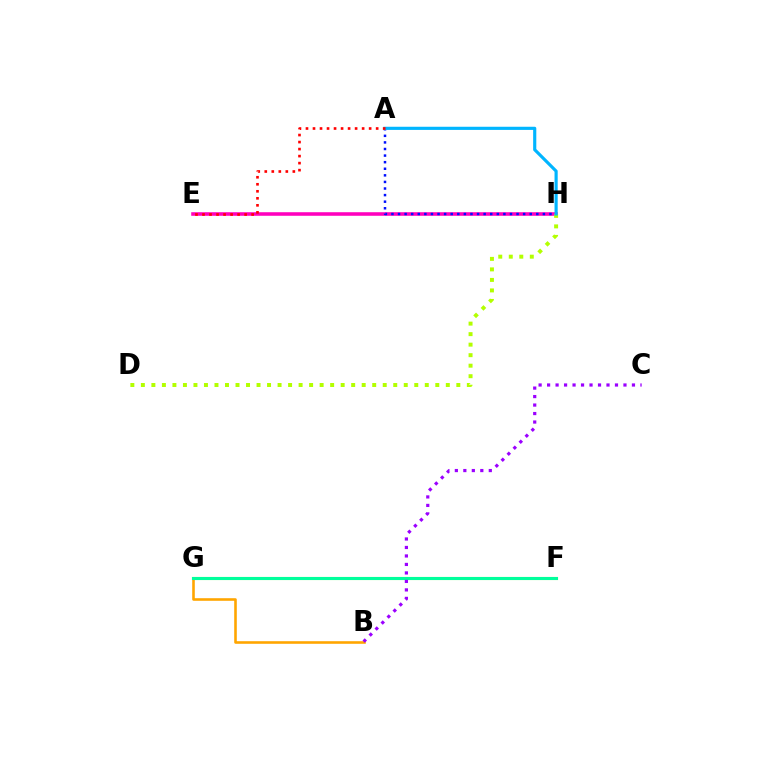{('E', 'H'): [{'color': '#ff00bd', 'line_style': 'solid', 'thickness': 2.56}], ('D', 'H'): [{'color': '#b3ff00', 'line_style': 'dotted', 'thickness': 2.86}], ('F', 'G'): [{'color': '#08ff00', 'line_style': 'solid', 'thickness': 2.22}, {'color': '#00ff9d', 'line_style': 'solid', 'thickness': 2.17}], ('B', 'G'): [{'color': '#ffa500', 'line_style': 'solid', 'thickness': 1.87}], ('A', 'H'): [{'color': '#0010ff', 'line_style': 'dotted', 'thickness': 1.79}, {'color': '#00b5ff', 'line_style': 'solid', 'thickness': 2.27}], ('B', 'C'): [{'color': '#9b00ff', 'line_style': 'dotted', 'thickness': 2.31}], ('A', 'E'): [{'color': '#ff0000', 'line_style': 'dotted', 'thickness': 1.91}]}